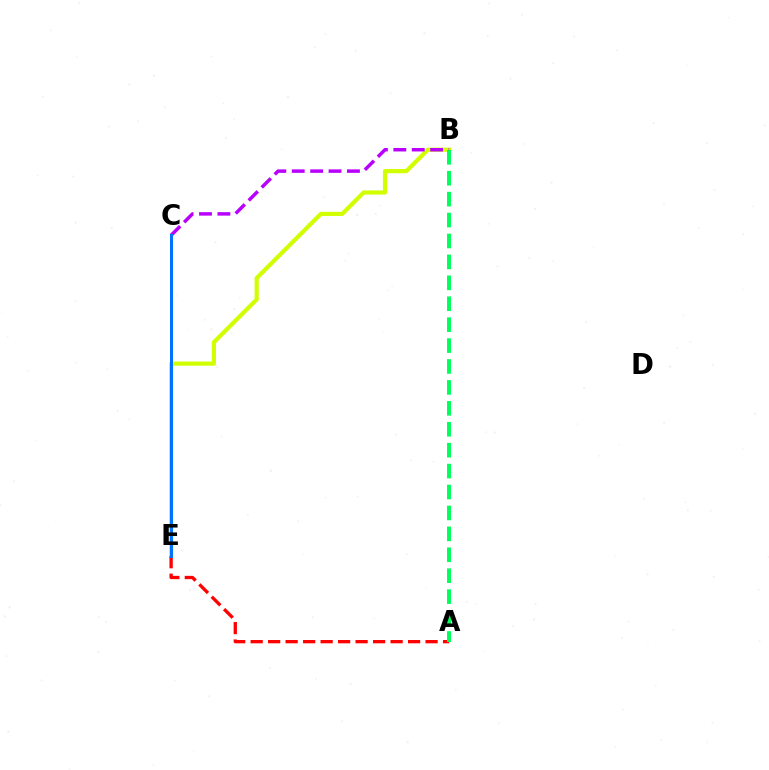{('B', 'E'): [{'color': '#d1ff00', 'line_style': 'solid', 'thickness': 3.0}], ('B', 'C'): [{'color': '#b900ff', 'line_style': 'dashed', 'thickness': 2.5}], ('A', 'E'): [{'color': '#ff0000', 'line_style': 'dashed', 'thickness': 2.38}], ('A', 'B'): [{'color': '#00ff5c', 'line_style': 'dashed', 'thickness': 2.84}], ('C', 'E'): [{'color': '#0074ff', 'line_style': 'solid', 'thickness': 2.15}]}